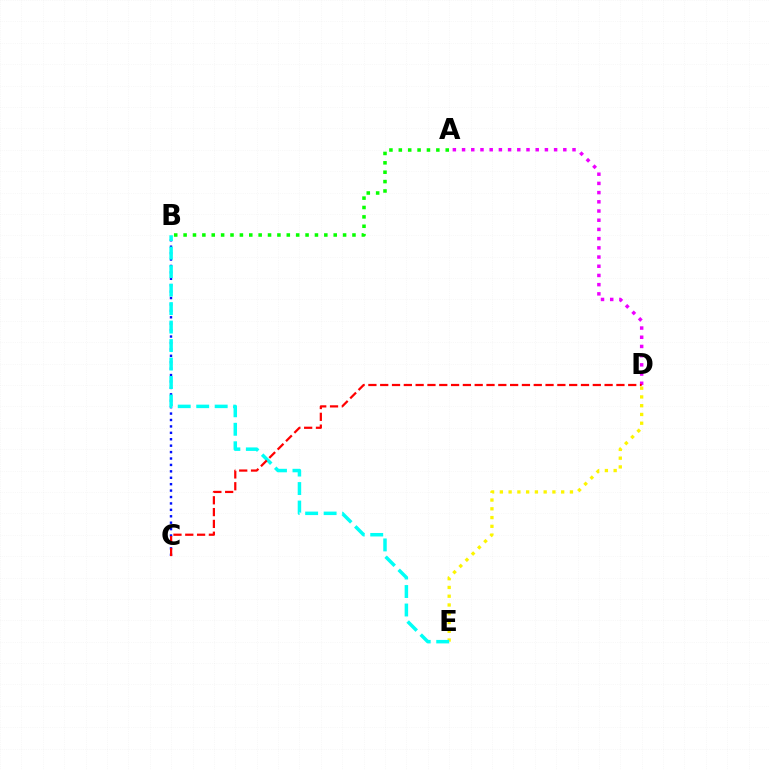{('D', 'E'): [{'color': '#fcf500', 'line_style': 'dotted', 'thickness': 2.38}], ('A', 'D'): [{'color': '#ee00ff', 'line_style': 'dotted', 'thickness': 2.5}], ('B', 'C'): [{'color': '#0010ff', 'line_style': 'dotted', 'thickness': 1.74}], ('B', 'E'): [{'color': '#00fff6', 'line_style': 'dashed', 'thickness': 2.51}], ('A', 'B'): [{'color': '#08ff00', 'line_style': 'dotted', 'thickness': 2.55}], ('C', 'D'): [{'color': '#ff0000', 'line_style': 'dashed', 'thickness': 1.6}]}